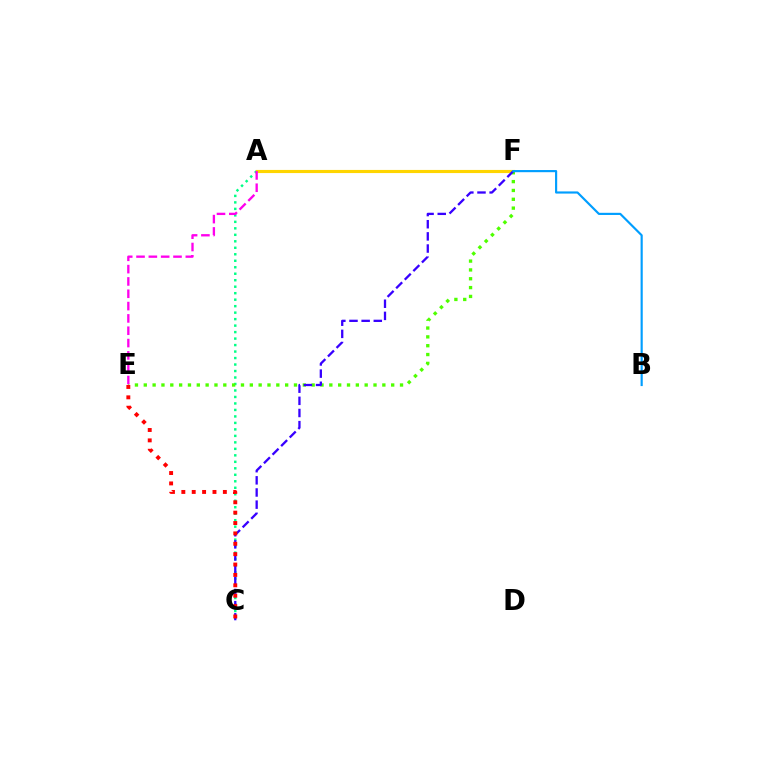{('A', 'C'): [{'color': '#00ff86', 'line_style': 'dotted', 'thickness': 1.76}], ('A', 'F'): [{'color': '#ffd500', 'line_style': 'solid', 'thickness': 2.26}], ('E', 'F'): [{'color': '#4fff00', 'line_style': 'dotted', 'thickness': 2.4}], ('C', 'F'): [{'color': '#3700ff', 'line_style': 'dashed', 'thickness': 1.65}], ('B', 'F'): [{'color': '#009eff', 'line_style': 'solid', 'thickness': 1.56}], ('C', 'E'): [{'color': '#ff0000', 'line_style': 'dotted', 'thickness': 2.82}], ('A', 'E'): [{'color': '#ff00ed', 'line_style': 'dashed', 'thickness': 1.67}]}